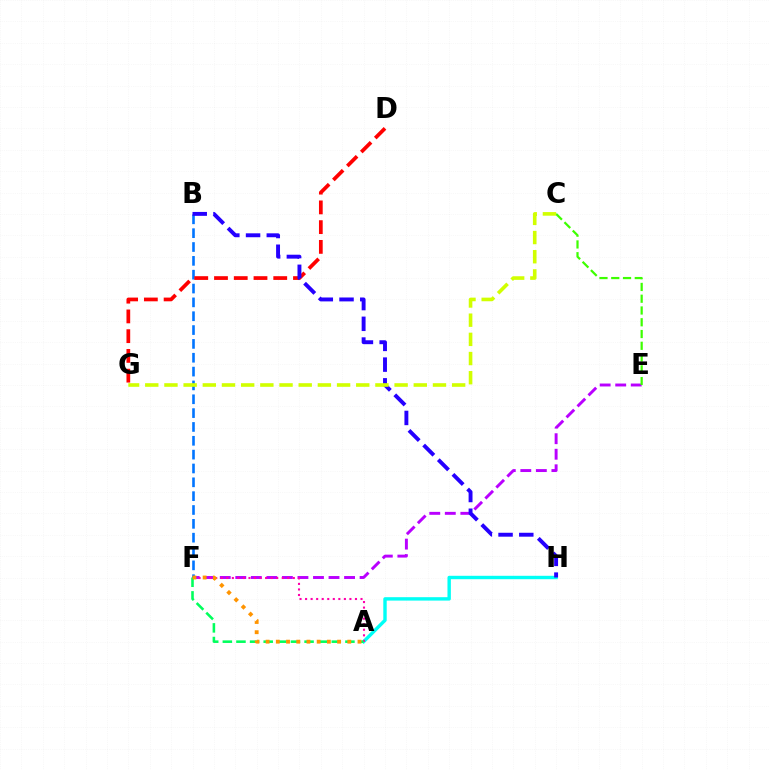{('E', 'F'): [{'color': '#b900ff', 'line_style': 'dashed', 'thickness': 2.11}], ('A', 'H'): [{'color': '#00fff6', 'line_style': 'solid', 'thickness': 2.45}], ('A', 'F'): [{'color': '#ff00ac', 'line_style': 'dotted', 'thickness': 1.51}, {'color': '#00ff5c', 'line_style': 'dashed', 'thickness': 1.85}, {'color': '#ff9400', 'line_style': 'dotted', 'thickness': 2.77}], ('B', 'F'): [{'color': '#0074ff', 'line_style': 'dashed', 'thickness': 1.88}], ('C', 'E'): [{'color': '#3dff00', 'line_style': 'dashed', 'thickness': 1.6}], ('D', 'G'): [{'color': '#ff0000', 'line_style': 'dashed', 'thickness': 2.68}], ('B', 'H'): [{'color': '#2500ff', 'line_style': 'dashed', 'thickness': 2.82}], ('C', 'G'): [{'color': '#d1ff00', 'line_style': 'dashed', 'thickness': 2.61}]}